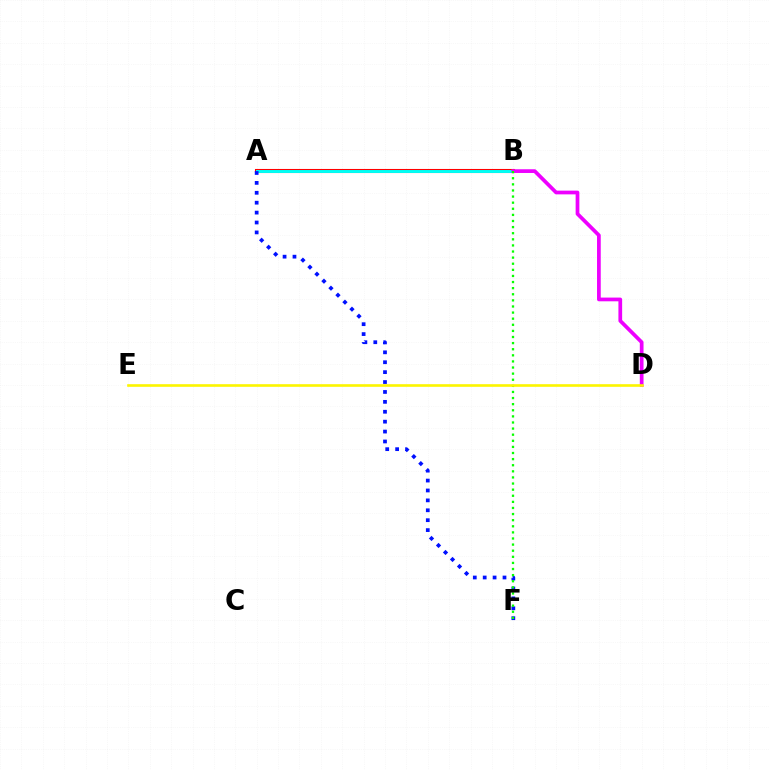{('A', 'B'): [{'color': '#ff0000', 'line_style': 'solid', 'thickness': 2.93}, {'color': '#00fff6', 'line_style': 'solid', 'thickness': 2.11}], ('B', 'D'): [{'color': '#ee00ff', 'line_style': 'solid', 'thickness': 2.68}], ('A', 'F'): [{'color': '#0010ff', 'line_style': 'dotted', 'thickness': 2.69}], ('B', 'F'): [{'color': '#08ff00', 'line_style': 'dotted', 'thickness': 1.66}], ('D', 'E'): [{'color': '#fcf500', 'line_style': 'solid', 'thickness': 1.89}]}